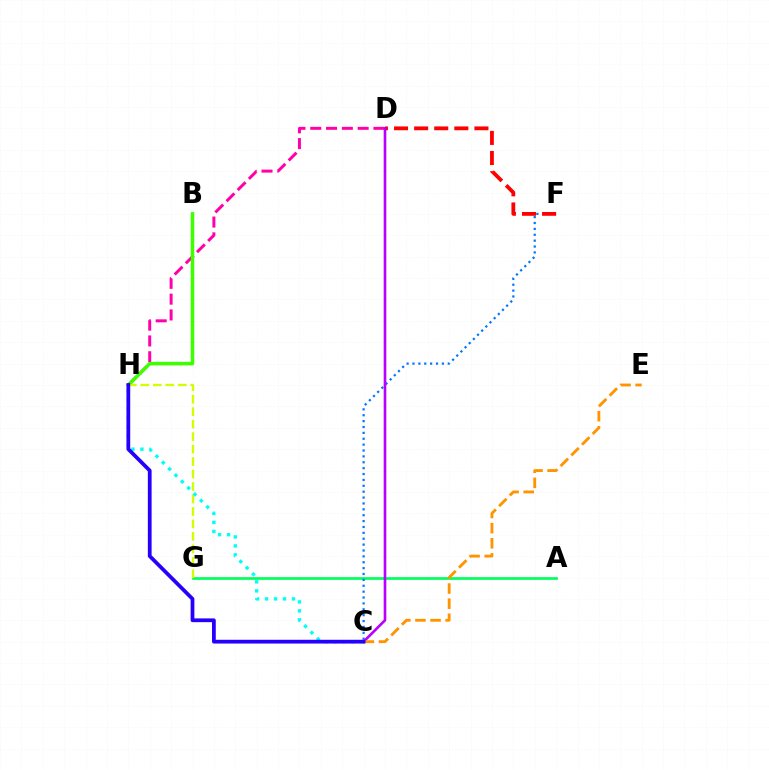{('A', 'G'): [{'color': '#00ff5c', 'line_style': 'solid', 'thickness': 1.95}], ('D', 'H'): [{'color': '#ff00ac', 'line_style': 'dashed', 'thickness': 2.15}], ('B', 'H'): [{'color': '#3dff00', 'line_style': 'solid', 'thickness': 2.55}], ('G', 'H'): [{'color': '#d1ff00', 'line_style': 'dashed', 'thickness': 1.69}], ('C', 'F'): [{'color': '#0074ff', 'line_style': 'dotted', 'thickness': 1.6}], ('C', 'H'): [{'color': '#00fff6', 'line_style': 'dotted', 'thickness': 2.44}, {'color': '#2500ff', 'line_style': 'solid', 'thickness': 2.71}], ('D', 'F'): [{'color': '#ff0000', 'line_style': 'dashed', 'thickness': 2.73}], ('C', 'D'): [{'color': '#b900ff', 'line_style': 'solid', 'thickness': 1.9}], ('C', 'E'): [{'color': '#ff9400', 'line_style': 'dashed', 'thickness': 2.05}]}